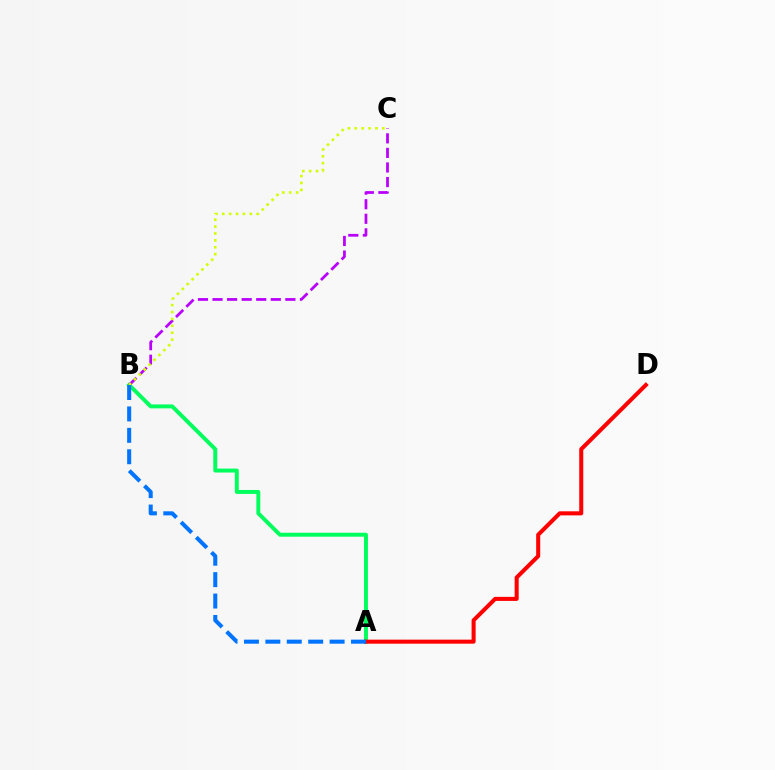{('A', 'B'): [{'color': '#00ff5c', 'line_style': 'solid', 'thickness': 2.84}, {'color': '#0074ff', 'line_style': 'dashed', 'thickness': 2.91}], ('B', 'C'): [{'color': '#b900ff', 'line_style': 'dashed', 'thickness': 1.98}, {'color': '#d1ff00', 'line_style': 'dotted', 'thickness': 1.87}], ('A', 'D'): [{'color': '#ff0000', 'line_style': 'solid', 'thickness': 2.91}]}